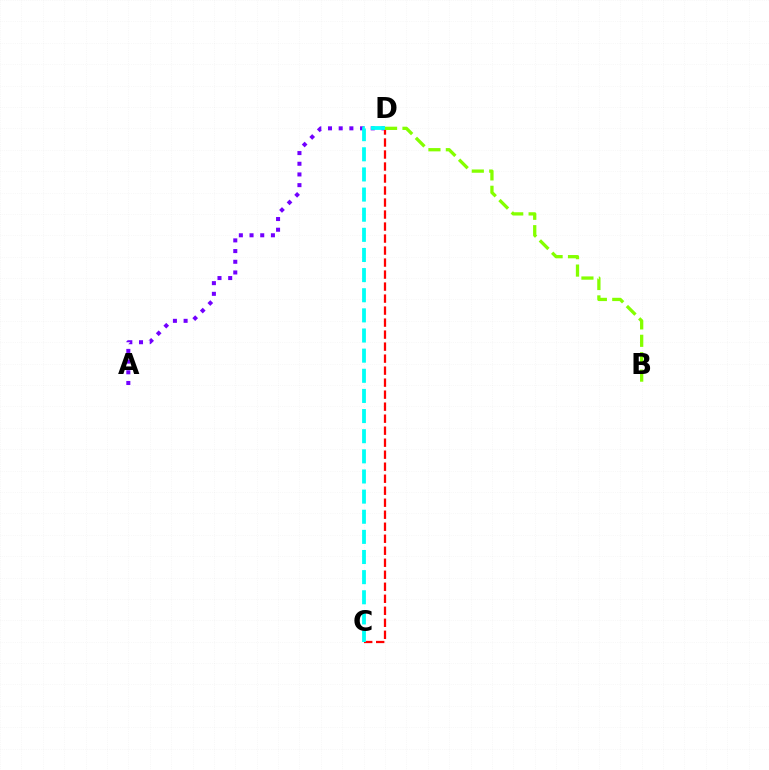{('A', 'D'): [{'color': '#7200ff', 'line_style': 'dotted', 'thickness': 2.9}], ('C', 'D'): [{'color': '#ff0000', 'line_style': 'dashed', 'thickness': 1.63}, {'color': '#00fff6', 'line_style': 'dashed', 'thickness': 2.74}], ('B', 'D'): [{'color': '#84ff00', 'line_style': 'dashed', 'thickness': 2.37}]}